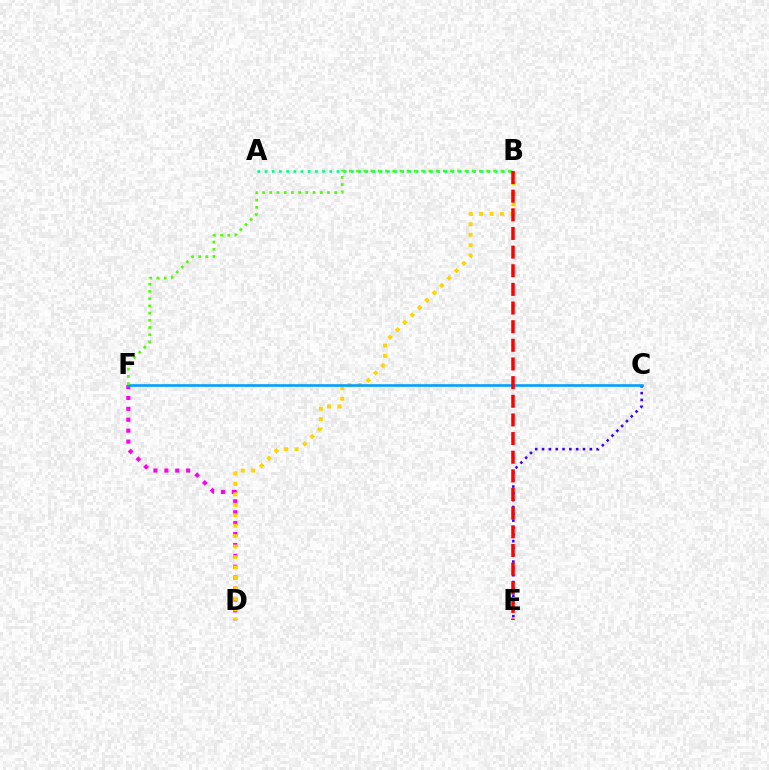{('D', 'F'): [{'color': '#ff00ed', 'line_style': 'dotted', 'thickness': 2.96}], ('A', 'B'): [{'color': '#00ff86', 'line_style': 'dotted', 'thickness': 1.95}], ('B', 'D'): [{'color': '#ffd500', 'line_style': 'dotted', 'thickness': 2.84}], ('C', 'E'): [{'color': '#3700ff', 'line_style': 'dotted', 'thickness': 1.85}], ('C', 'F'): [{'color': '#009eff', 'line_style': 'solid', 'thickness': 1.87}], ('B', 'E'): [{'color': '#ff0000', 'line_style': 'dashed', 'thickness': 2.53}], ('B', 'F'): [{'color': '#4fff00', 'line_style': 'dotted', 'thickness': 1.96}]}